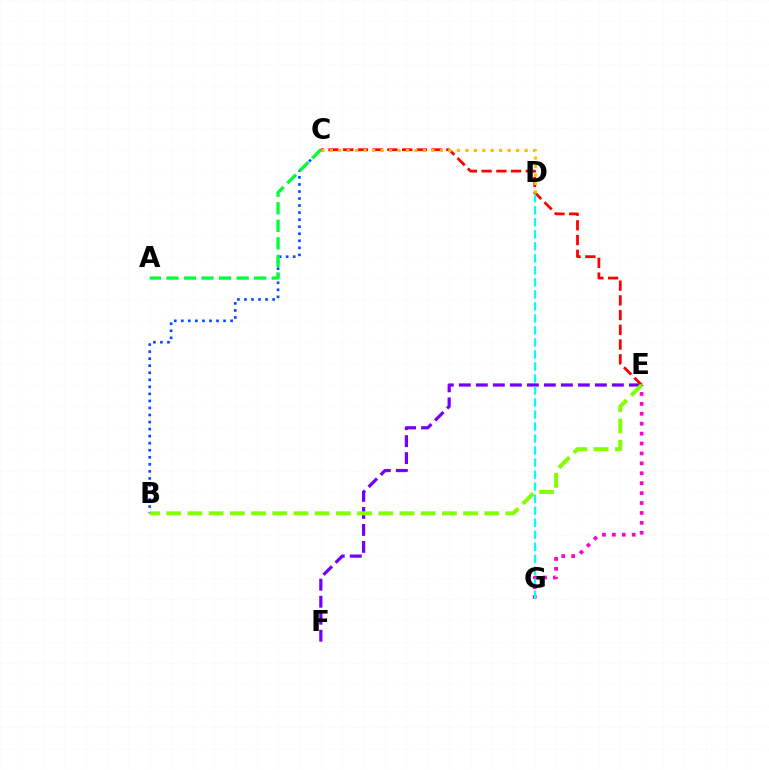{('B', 'C'): [{'color': '#004bff', 'line_style': 'dotted', 'thickness': 1.91}], ('E', 'F'): [{'color': '#7200ff', 'line_style': 'dashed', 'thickness': 2.31}], ('C', 'E'): [{'color': '#ff0000', 'line_style': 'dashed', 'thickness': 2.0}], ('C', 'D'): [{'color': '#ffbd00', 'line_style': 'dotted', 'thickness': 2.3}], ('E', 'G'): [{'color': '#ff00cf', 'line_style': 'dotted', 'thickness': 2.69}], ('D', 'G'): [{'color': '#00fff6', 'line_style': 'dashed', 'thickness': 1.63}], ('B', 'E'): [{'color': '#84ff00', 'line_style': 'dashed', 'thickness': 2.88}], ('A', 'C'): [{'color': '#00ff39', 'line_style': 'dashed', 'thickness': 2.38}]}